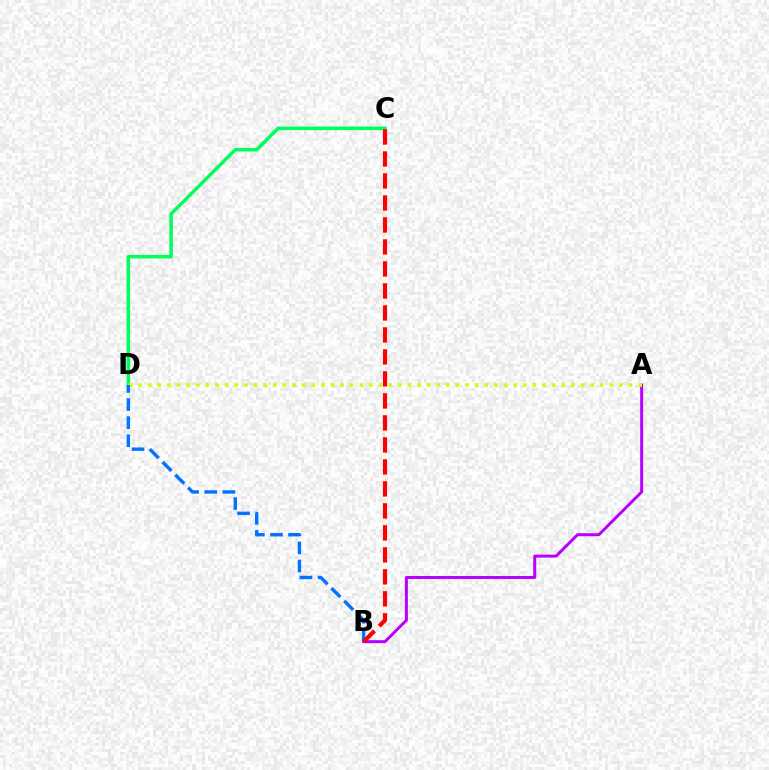{('C', 'D'): [{'color': '#00ff5c', 'line_style': 'solid', 'thickness': 2.54}], ('A', 'B'): [{'color': '#b900ff', 'line_style': 'solid', 'thickness': 2.15}], ('A', 'D'): [{'color': '#d1ff00', 'line_style': 'dotted', 'thickness': 2.61}], ('B', 'D'): [{'color': '#0074ff', 'line_style': 'dashed', 'thickness': 2.46}], ('B', 'C'): [{'color': '#ff0000', 'line_style': 'dashed', 'thickness': 2.99}]}